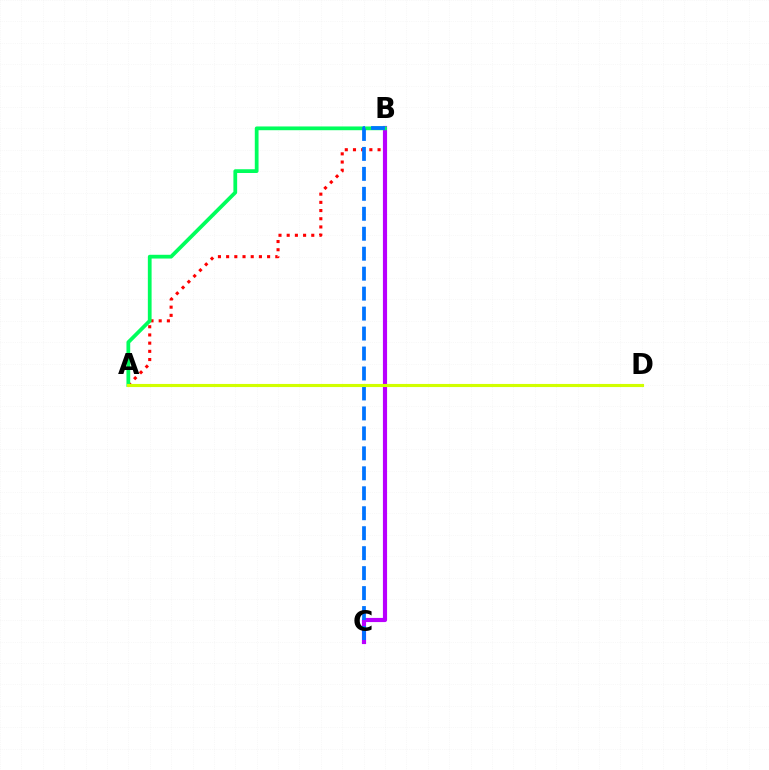{('A', 'B'): [{'color': '#ff0000', 'line_style': 'dotted', 'thickness': 2.23}, {'color': '#00ff5c', 'line_style': 'solid', 'thickness': 2.7}], ('B', 'C'): [{'color': '#b900ff', 'line_style': 'solid', 'thickness': 2.99}, {'color': '#0074ff', 'line_style': 'dashed', 'thickness': 2.71}], ('A', 'D'): [{'color': '#d1ff00', 'line_style': 'solid', 'thickness': 2.24}]}